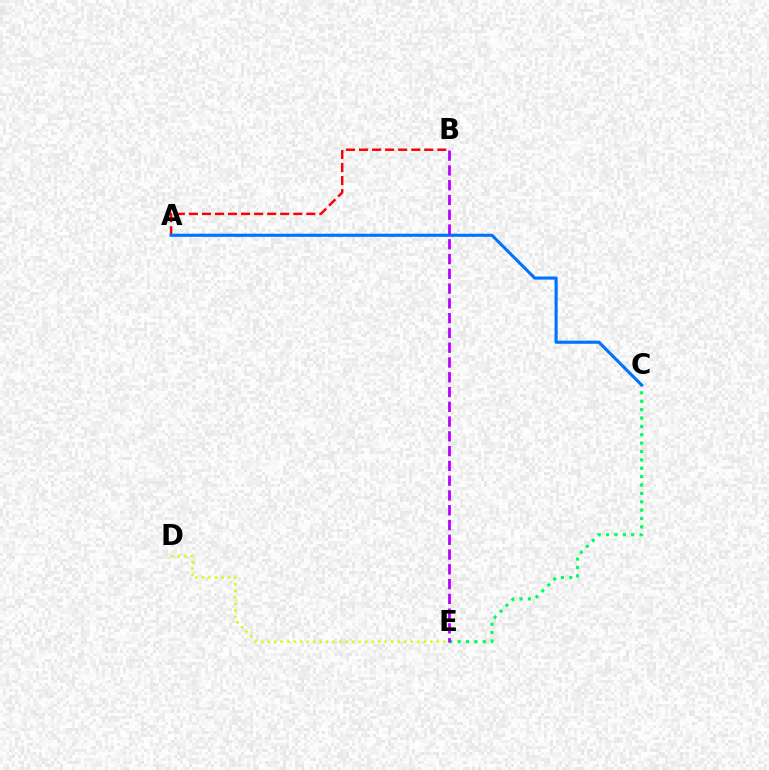{('D', 'E'): [{'color': '#d1ff00', 'line_style': 'dotted', 'thickness': 1.77}], ('C', 'E'): [{'color': '#00ff5c', 'line_style': 'dotted', 'thickness': 2.28}], ('A', 'B'): [{'color': '#ff0000', 'line_style': 'dashed', 'thickness': 1.77}], ('A', 'C'): [{'color': '#0074ff', 'line_style': 'solid', 'thickness': 2.25}], ('B', 'E'): [{'color': '#b900ff', 'line_style': 'dashed', 'thickness': 2.01}]}